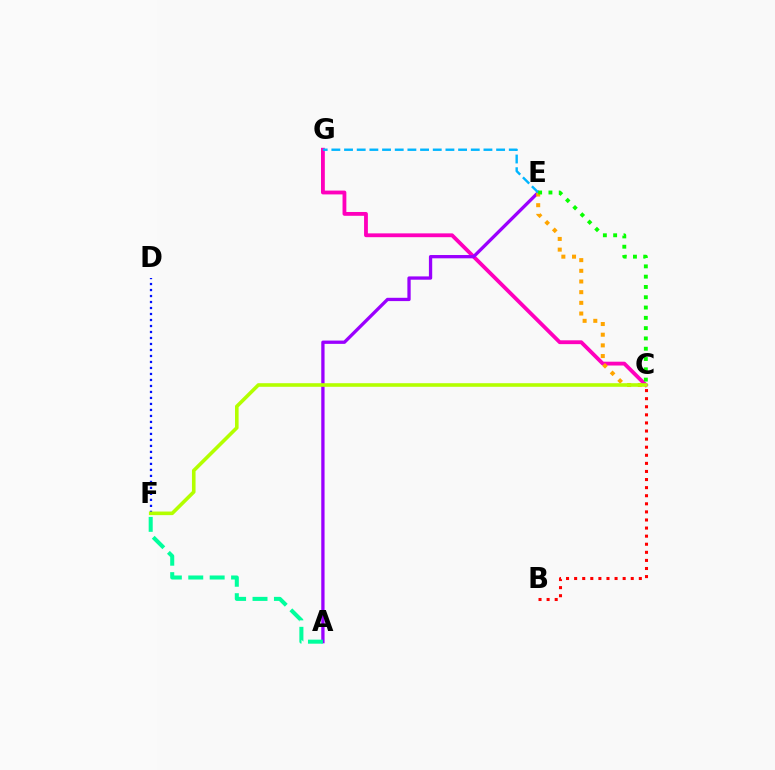{('C', 'G'): [{'color': '#ff00bd', 'line_style': 'solid', 'thickness': 2.75}], ('A', 'E'): [{'color': '#9b00ff', 'line_style': 'solid', 'thickness': 2.37}], ('B', 'C'): [{'color': '#ff0000', 'line_style': 'dotted', 'thickness': 2.2}], ('C', 'E'): [{'color': '#ffa500', 'line_style': 'dotted', 'thickness': 2.9}, {'color': '#08ff00', 'line_style': 'dotted', 'thickness': 2.8}], ('D', 'F'): [{'color': '#0010ff', 'line_style': 'dotted', 'thickness': 1.63}], ('A', 'F'): [{'color': '#00ff9d', 'line_style': 'dashed', 'thickness': 2.91}], ('C', 'F'): [{'color': '#b3ff00', 'line_style': 'solid', 'thickness': 2.59}], ('E', 'G'): [{'color': '#00b5ff', 'line_style': 'dashed', 'thickness': 1.72}]}